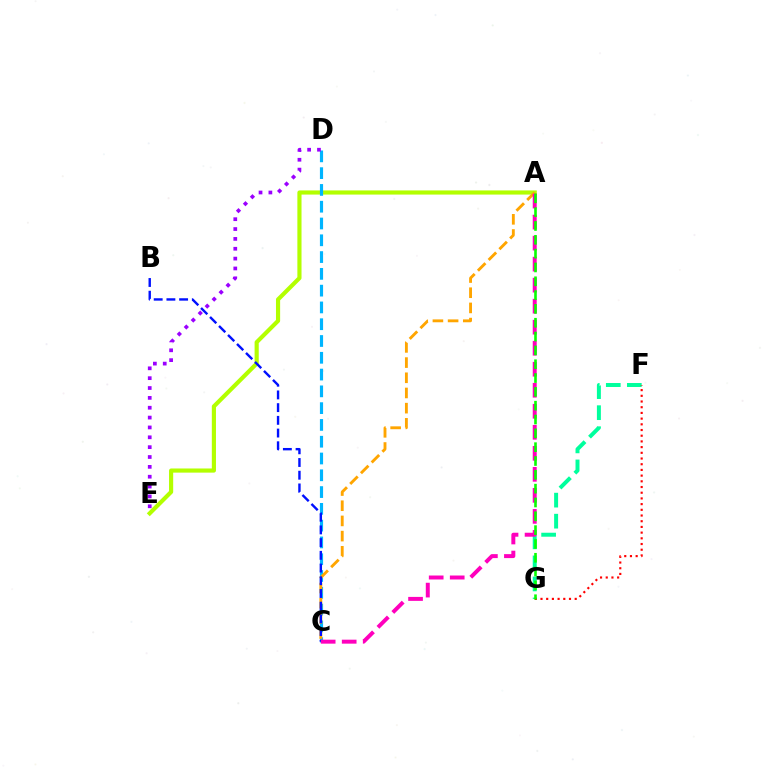{('F', 'G'): [{'color': '#00ff9d', 'line_style': 'dashed', 'thickness': 2.86}, {'color': '#ff0000', 'line_style': 'dotted', 'thickness': 1.55}], ('A', 'E'): [{'color': '#b3ff00', 'line_style': 'solid', 'thickness': 2.99}], ('C', 'D'): [{'color': '#00b5ff', 'line_style': 'dashed', 'thickness': 2.28}], ('D', 'E'): [{'color': '#9b00ff', 'line_style': 'dotted', 'thickness': 2.68}], ('A', 'C'): [{'color': '#ffa500', 'line_style': 'dashed', 'thickness': 2.06}, {'color': '#ff00bd', 'line_style': 'dashed', 'thickness': 2.86}], ('B', 'C'): [{'color': '#0010ff', 'line_style': 'dashed', 'thickness': 1.73}], ('A', 'G'): [{'color': '#08ff00', 'line_style': 'dashed', 'thickness': 1.88}]}